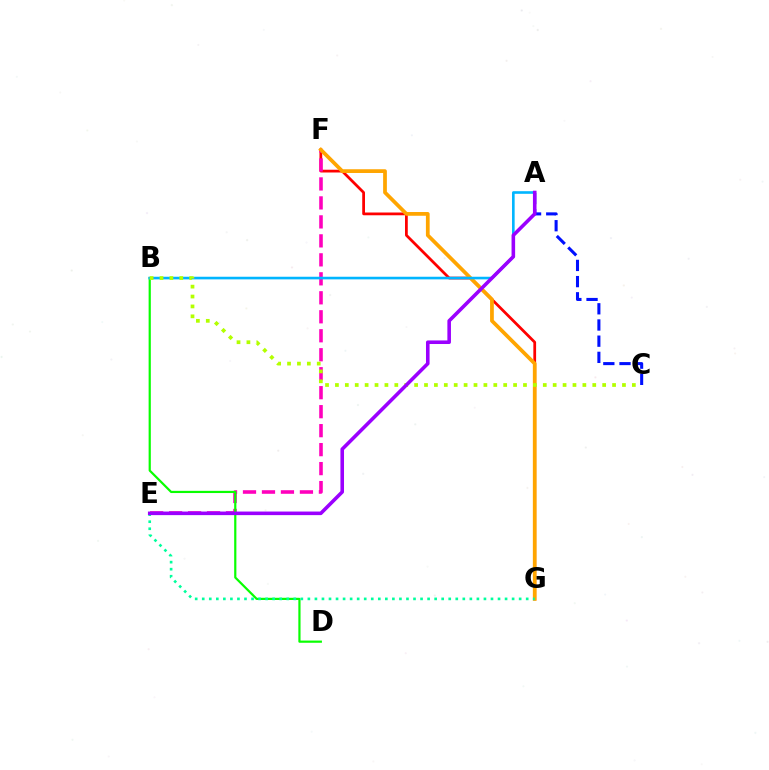{('A', 'C'): [{'color': '#0010ff', 'line_style': 'dashed', 'thickness': 2.2}], ('F', 'G'): [{'color': '#ff0000', 'line_style': 'solid', 'thickness': 1.99}, {'color': '#ffa500', 'line_style': 'solid', 'thickness': 2.69}], ('E', 'F'): [{'color': '#ff00bd', 'line_style': 'dashed', 'thickness': 2.58}], ('B', 'D'): [{'color': '#08ff00', 'line_style': 'solid', 'thickness': 1.58}], ('A', 'B'): [{'color': '#00b5ff', 'line_style': 'solid', 'thickness': 1.89}], ('E', 'G'): [{'color': '#00ff9d', 'line_style': 'dotted', 'thickness': 1.91}], ('B', 'C'): [{'color': '#b3ff00', 'line_style': 'dotted', 'thickness': 2.69}], ('A', 'E'): [{'color': '#9b00ff', 'line_style': 'solid', 'thickness': 2.58}]}